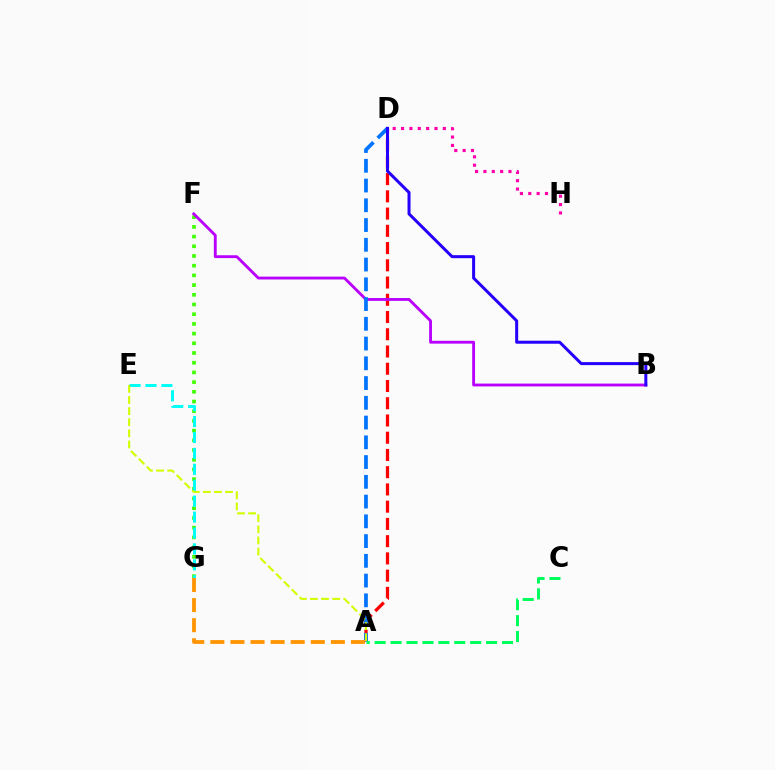{('A', 'D'): [{'color': '#ff0000', 'line_style': 'dashed', 'thickness': 2.34}, {'color': '#0074ff', 'line_style': 'dashed', 'thickness': 2.68}], ('F', 'G'): [{'color': '#3dff00', 'line_style': 'dotted', 'thickness': 2.64}], ('B', 'F'): [{'color': '#b900ff', 'line_style': 'solid', 'thickness': 2.05}], ('E', 'G'): [{'color': '#00fff6', 'line_style': 'dashed', 'thickness': 2.16}], ('A', 'E'): [{'color': '#d1ff00', 'line_style': 'dashed', 'thickness': 1.51}], ('D', 'H'): [{'color': '#ff00ac', 'line_style': 'dotted', 'thickness': 2.27}], ('A', 'C'): [{'color': '#00ff5c', 'line_style': 'dashed', 'thickness': 2.16}], ('A', 'G'): [{'color': '#ff9400', 'line_style': 'dashed', 'thickness': 2.73}], ('B', 'D'): [{'color': '#2500ff', 'line_style': 'solid', 'thickness': 2.17}]}